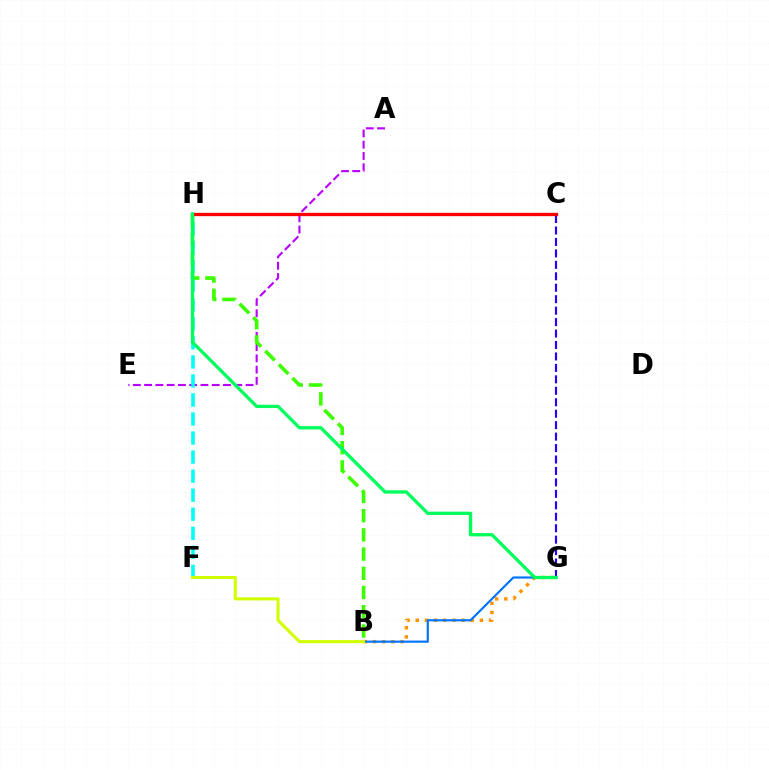{('A', 'E'): [{'color': '#b900ff', 'line_style': 'dashed', 'thickness': 1.53}], ('F', 'H'): [{'color': '#00fff6', 'line_style': 'dashed', 'thickness': 2.59}], ('B', 'G'): [{'color': '#ff9400', 'line_style': 'dotted', 'thickness': 2.49}, {'color': '#0074ff', 'line_style': 'solid', 'thickness': 1.56}], ('B', 'H'): [{'color': '#3dff00', 'line_style': 'dashed', 'thickness': 2.61}], ('C', 'H'): [{'color': '#ff00ac', 'line_style': 'dotted', 'thickness': 2.14}, {'color': '#ff0000', 'line_style': 'solid', 'thickness': 2.38}], ('C', 'G'): [{'color': '#2500ff', 'line_style': 'dashed', 'thickness': 1.56}], ('B', 'F'): [{'color': '#d1ff00', 'line_style': 'solid', 'thickness': 2.2}], ('G', 'H'): [{'color': '#00ff5c', 'line_style': 'solid', 'thickness': 2.38}]}